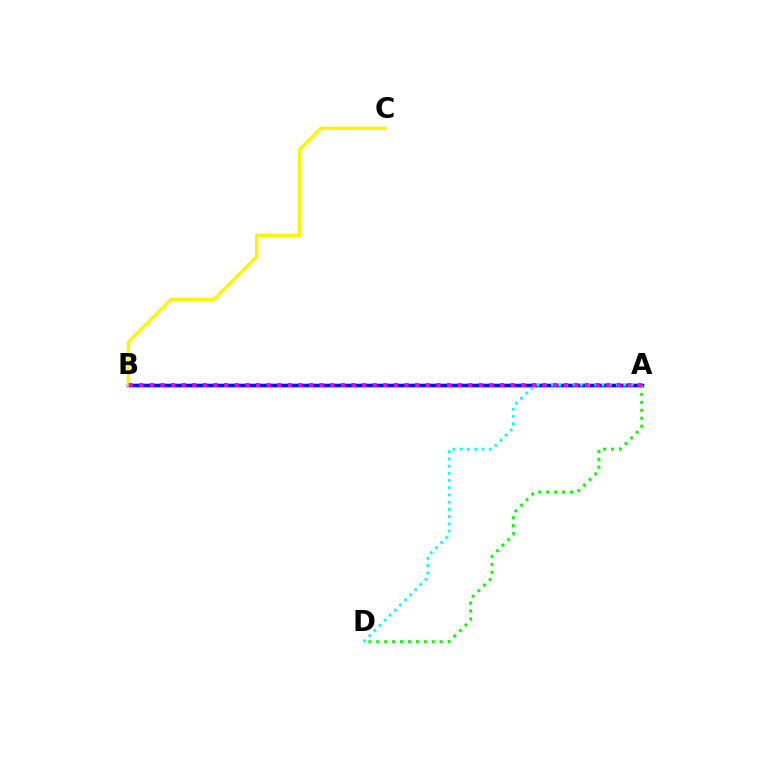{('A', 'B'): [{'color': '#ff0000', 'line_style': 'solid', 'thickness': 2.32}, {'color': '#0010ff', 'line_style': 'solid', 'thickness': 2.5}, {'color': '#ee00ff', 'line_style': 'dotted', 'thickness': 2.88}], ('A', 'D'): [{'color': '#00fff6', 'line_style': 'dotted', 'thickness': 1.96}, {'color': '#08ff00', 'line_style': 'dotted', 'thickness': 2.15}], ('B', 'C'): [{'color': '#fcf500', 'line_style': 'solid', 'thickness': 2.41}]}